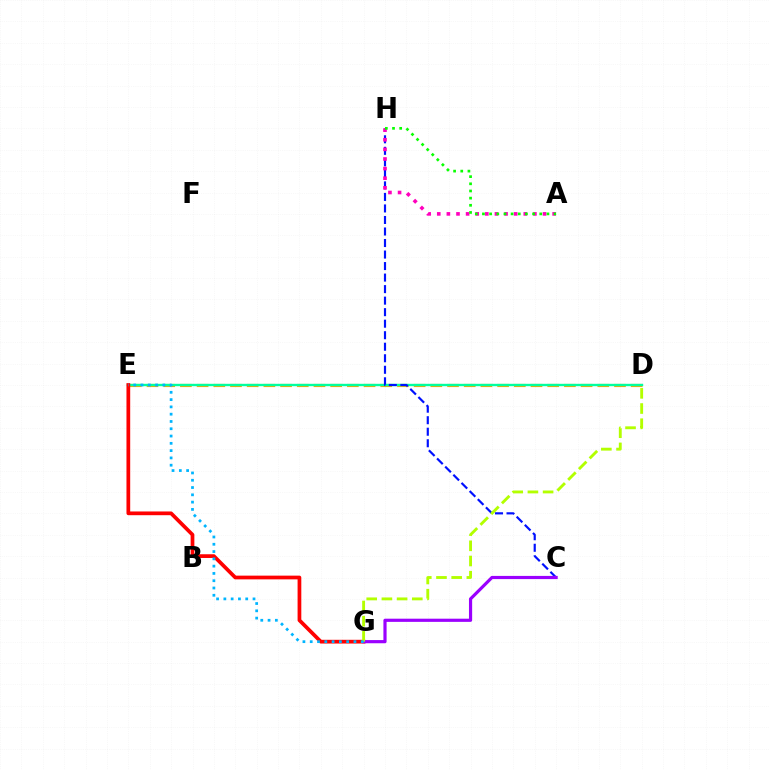{('D', 'E'): [{'color': '#ffa500', 'line_style': 'dashed', 'thickness': 2.27}, {'color': '#00ff9d', 'line_style': 'solid', 'thickness': 1.72}], ('E', 'G'): [{'color': '#ff0000', 'line_style': 'solid', 'thickness': 2.68}, {'color': '#00b5ff', 'line_style': 'dotted', 'thickness': 1.98}], ('C', 'H'): [{'color': '#0010ff', 'line_style': 'dashed', 'thickness': 1.57}], ('C', 'G'): [{'color': '#9b00ff', 'line_style': 'solid', 'thickness': 2.29}], ('D', 'G'): [{'color': '#b3ff00', 'line_style': 'dashed', 'thickness': 2.06}], ('A', 'H'): [{'color': '#ff00bd', 'line_style': 'dotted', 'thickness': 2.61}, {'color': '#08ff00', 'line_style': 'dotted', 'thickness': 1.95}]}